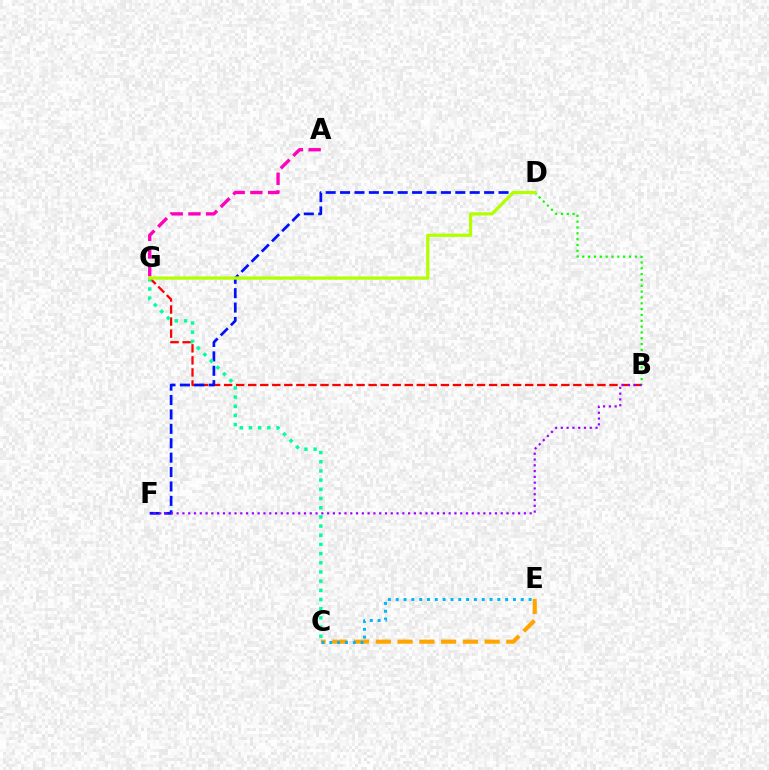{('B', 'G'): [{'color': '#ff0000', 'line_style': 'dashed', 'thickness': 1.64}], ('D', 'F'): [{'color': '#0010ff', 'line_style': 'dashed', 'thickness': 1.96}], ('C', 'E'): [{'color': '#ffa500', 'line_style': 'dashed', 'thickness': 2.96}, {'color': '#00b5ff', 'line_style': 'dotted', 'thickness': 2.12}], ('C', 'G'): [{'color': '#00ff9d', 'line_style': 'dotted', 'thickness': 2.49}], ('A', 'G'): [{'color': '#ff00bd', 'line_style': 'dashed', 'thickness': 2.4}], ('B', 'D'): [{'color': '#08ff00', 'line_style': 'dotted', 'thickness': 1.58}], ('B', 'F'): [{'color': '#9b00ff', 'line_style': 'dotted', 'thickness': 1.57}], ('D', 'G'): [{'color': '#b3ff00', 'line_style': 'solid', 'thickness': 2.33}]}